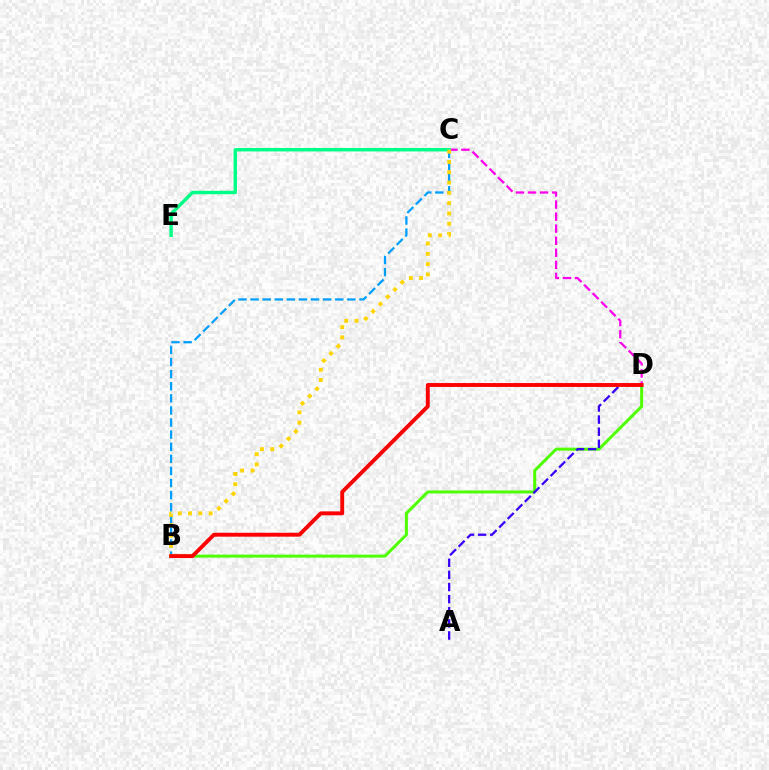{('B', 'D'): [{'color': '#4fff00', 'line_style': 'solid', 'thickness': 2.16}, {'color': '#ff0000', 'line_style': 'solid', 'thickness': 2.8}], ('A', 'D'): [{'color': '#3700ff', 'line_style': 'dashed', 'thickness': 1.65}], ('B', 'C'): [{'color': '#009eff', 'line_style': 'dashed', 'thickness': 1.64}, {'color': '#ffd500', 'line_style': 'dotted', 'thickness': 2.8}], ('C', 'D'): [{'color': '#ff00ed', 'line_style': 'dashed', 'thickness': 1.64}], ('C', 'E'): [{'color': '#00ff86', 'line_style': 'solid', 'thickness': 2.47}]}